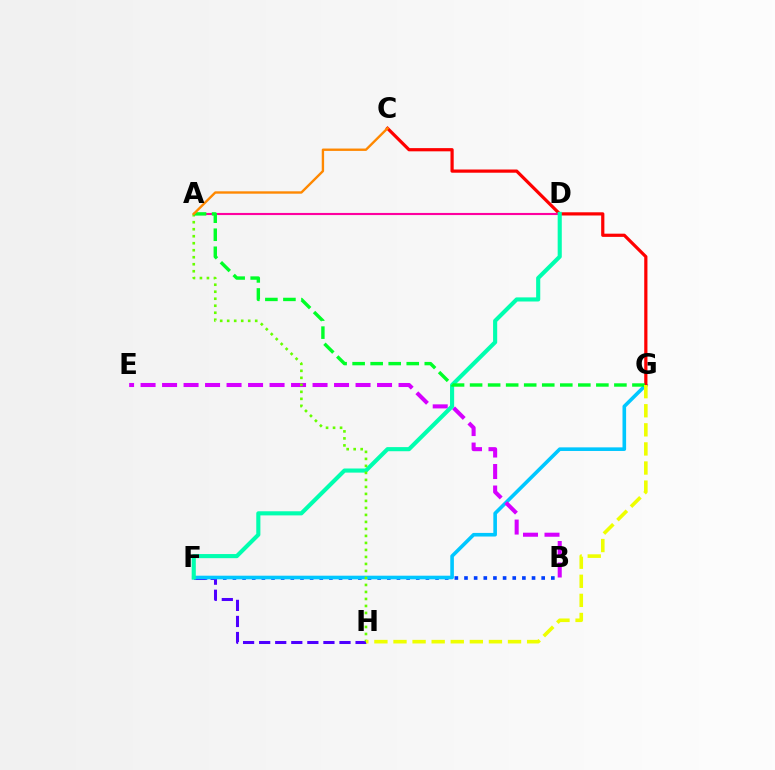{('B', 'F'): [{'color': '#003fff', 'line_style': 'dotted', 'thickness': 2.62}], ('F', 'H'): [{'color': '#4f00ff', 'line_style': 'dashed', 'thickness': 2.18}], ('F', 'G'): [{'color': '#00c7ff', 'line_style': 'solid', 'thickness': 2.6}], ('B', 'E'): [{'color': '#d600ff', 'line_style': 'dashed', 'thickness': 2.92}], ('C', 'G'): [{'color': '#ff0000', 'line_style': 'solid', 'thickness': 2.31}], ('A', 'D'): [{'color': '#ff00a0', 'line_style': 'solid', 'thickness': 1.53}], ('D', 'F'): [{'color': '#00ffaf', 'line_style': 'solid', 'thickness': 2.96}], ('A', 'H'): [{'color': '#66ff00', 'line_style': 'dotted', 'thickness': 1.9}], ('A', 'G'): [{'color': '#00ff27', 'line_style': 'dashed', 'thickness': 2.45}], ('A', 'C'): [{'color': '#ff8800', 'line_style': 'solid', 'thickness': 1.71}], ('G', 'H'): [{'color': '#eeff00', 'line_style': 'dashed', 'thickness': 2.59}]}